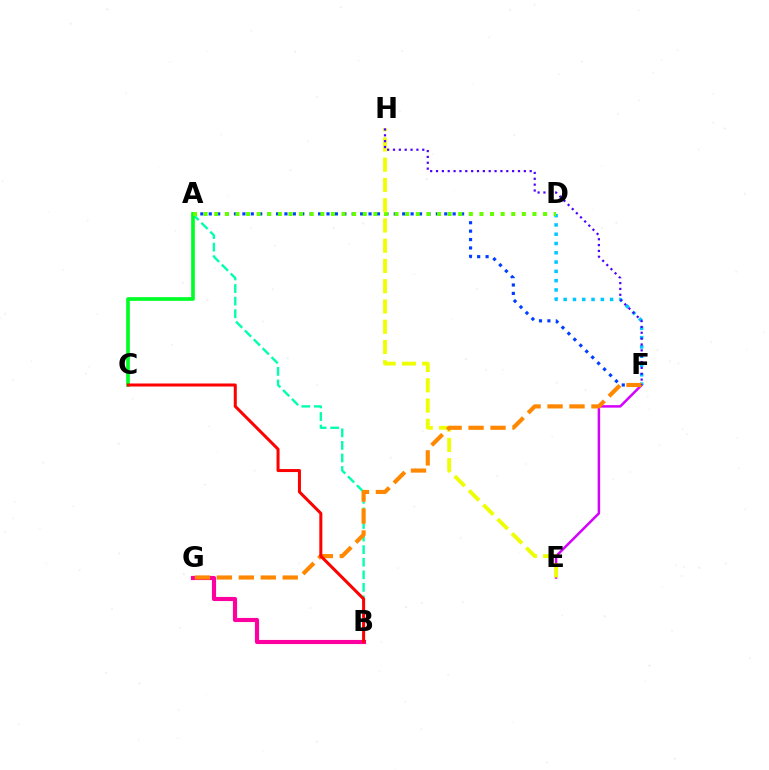{('E', 'F'): [{'color': '#d600ff', 'line_style': 'solid', 'thickness': 1.8}], ('A', 'F'): [{'color': '#003fff', 'line_style': 'dotted', 'thickness': 2.29}], ('B', 'G'): [{'color': '#ff00a0', 'line_style': 'solid', 'thickness': 2.97}], ('D', 'F'): [{'color': '#00c7ff', 'line_style': 'dotted', 'thickness': 2.52}], ('A', 'B'): [{'color': '#00ffaf', 'line_style': 'dashed', 'thickness': 1.71}], ('A', 'C'): [{'color': '#00ff27', 'line_style': 'solid', 'thickness': 2.65}], ('A', 'D'): [{'color': '#66ff00', 'line_style': 'dotted', 'thickness': 2.88}], ('E', 'H'): [{'color': '#eeff00', 'line_style': 'dashed', 'thickness': 2.75}], ('F', 'G'): [{'color': '#ff8800', 'line_style': 'dashed', 'thickness': 2.98}], ('B', 'C'): [{'color': '#ff0000', 'line_style': 'solid', 'thickness': 2.17}], ('F', 'H'): [{'color': '#4f00ff', 'line_style': 'dotted', 'thickness': 1.59}]}